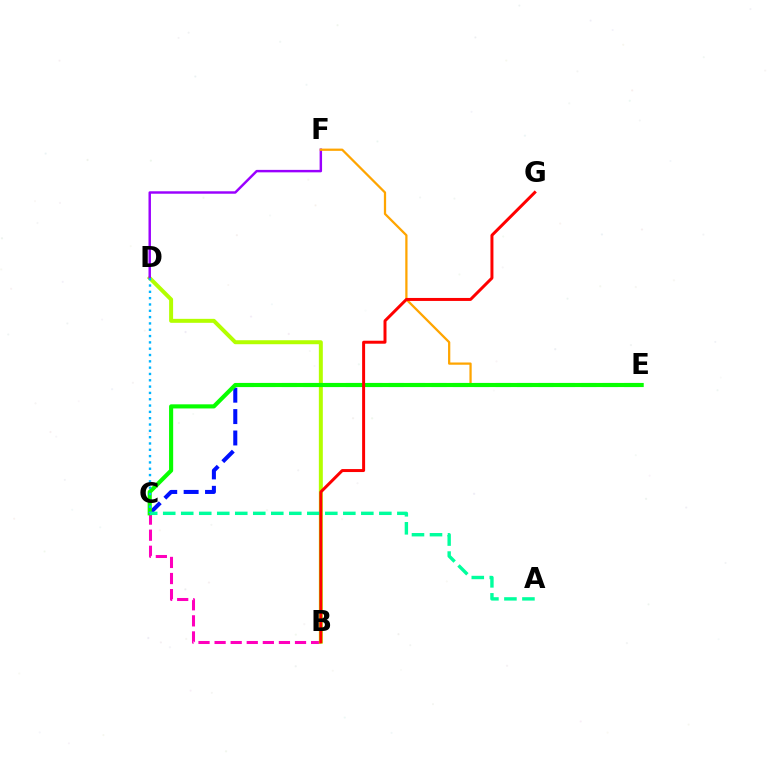{('B', 'C'): [{'color': '#ff00bd', 'line_style': 'dashed', 'thickness': 2.18}], ('C', 'E'): [{'color': '#0010ff', 'line_style': 'dashed', 'thickness': 2.91}, {'color': '#08ff00', 'line_style': 'solid', 'thickness': 2.96}], ('B', 'D'): [{'color': '#b3ff00', 'line_style': 'solid', 'thickness': 2.86}], ('D', 'F'): [{'color': '#9b00ff', 'line_style': 'solid', 'thickness': 1.77}], ('E', 'F'): [{'color': '#ffa500', 'line_style': 'solid', 'thickness': 1.63}], ('A', 'C'): [{'color': '#00ff9d', 'line_style': 'dashed', 'thickness': 2.45}], ('C', 'D'): [{'color': '#00b5ff', 'line_style': 'dotted', 'thickness': 1.72}], ('B', 'G'): [{'color': '#ff0000', 'line_style': 'solid', 'thickness': 2.15}]}